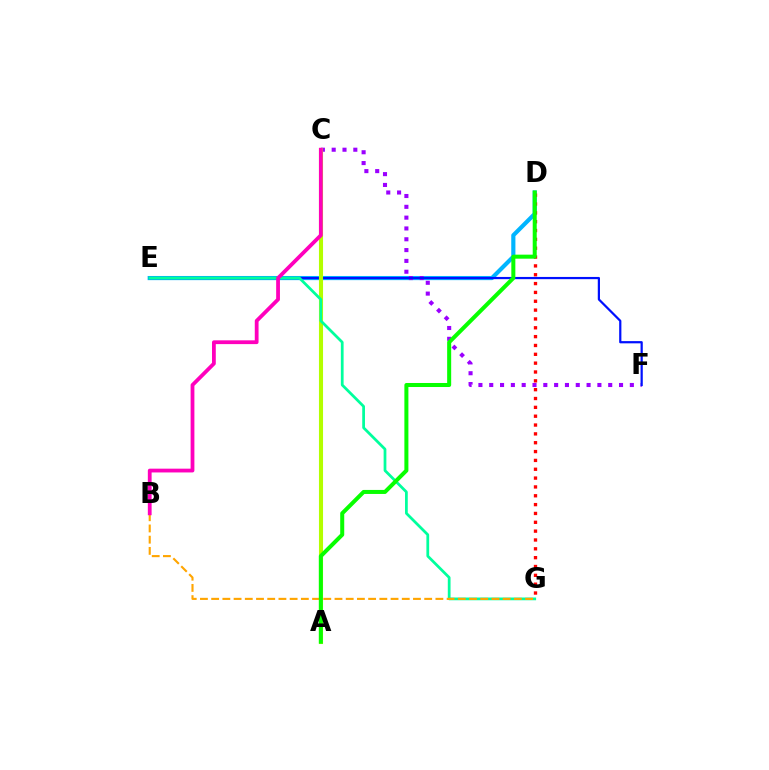{('D', 'E'): [{'color': '#00b5ff', 'line_style': 'solid', 'thickness': 3.0}], ('C', 'F'): [{'color': '#9b00ff', 'line_style': 'dotted', 'thickness': 2.94}], ('E', 'F'): [{'color': '#0010ff', 'line_style': 'solid', 'thickness': 1.6}], ('A', 'C'): [{'color': '#b3ff00', 'line_style': 'solid', 'thickness': 2.94}], ('E', 'G'): [{'color': '#00ff9d', 'line_style': 'solid', 'thickness': 1.98}], ('B', 'G'): [{'color': '#ffa500', 'line_style': 'dashed', 'thickness': 1.52}], ('D', 'G'): [{'color': '#ff0000', 'line_style': 'dotted', 'thickness': 2.4}], ('A', 'D'): [{'color': '#08ff00', 'line_style': 'solid', 'thickness': 2.89}], ('B', 'C'): [{'color': '#ff00bd', 'line_style': 'solid', 'thickness': 2.73}]}